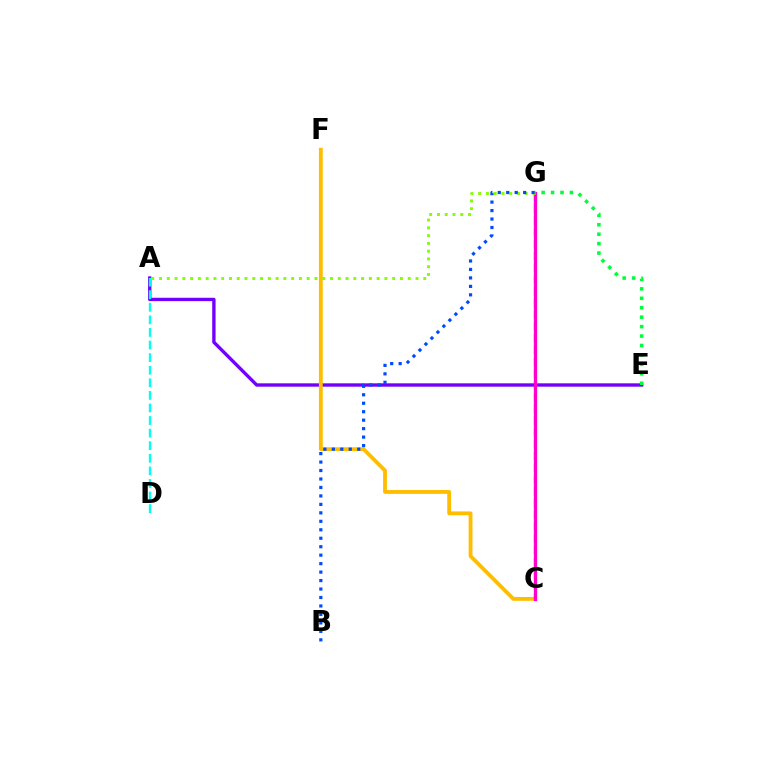{('A', 'E'): [{'color': '#7200ff', 'line_style': 'solid', 'thickness': 2.42}], ('E', 'G'): [{'color': '#00ff39', 'line_style': 'dotted', 'thickness': 2.56}], ('C', 'F'): [{'color': '#ffbd00', 'line_style': 'solid', 'thickness': 2.75}], ('C', 'G'): [{'color': '#ff0000', 'line_style': 'dashed', 'thickness': 1.6}, {'color': '#ff00cf', 'line_style': 'solid', 'thickness': 2.35}], ('A', 'G'): [{'color': '#84ff00', 'line_style': 'dotted', 'thickness': 2.11}], ('A', 'D'): [{'color': '#00fff6', 'line_style': 'dashed', 'thickness': 1.71}], ('B', 'G'): [{'color': '#004bff', 'line_style': 'dotted', 'thickness': 2.3}]}